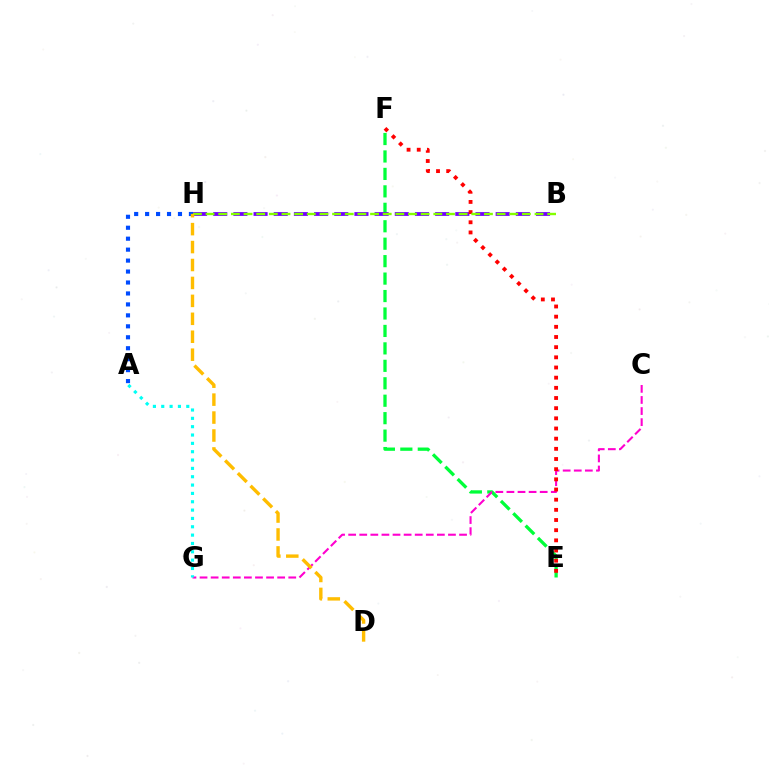{('E', 'F'): [{'color': '#00ff39', 'line_style': 'dashed', 'thickness': 2.37}, {'color': '#ff0000', 'line_style': 'dotted', 'thickness': 2.76}], ('C', 'G'): [{'color': '#ff00cf', 'line_style': 'dashed', 'thickness': 1.51}], ('B', 'H'): [{'color': '#7200ff', 'line_style': 'dashed', 'thickness': 2.74}, {'color': '#84ff00', 'line_style': 'dashed', 'thickness': 1.72}], ('A', 'H'): [{'color': '#004bff', 'line_style': 'dotted', 'thickness': 2.98}], ('A', 'G'): [{'color': '#00fff6', 'line_style': 'dotted', 'thickness': 2.27}], ('D', 'H'): [{'color': '#ffbd00', 'line_style': 'dashed', 'thickness': 2.44}]}